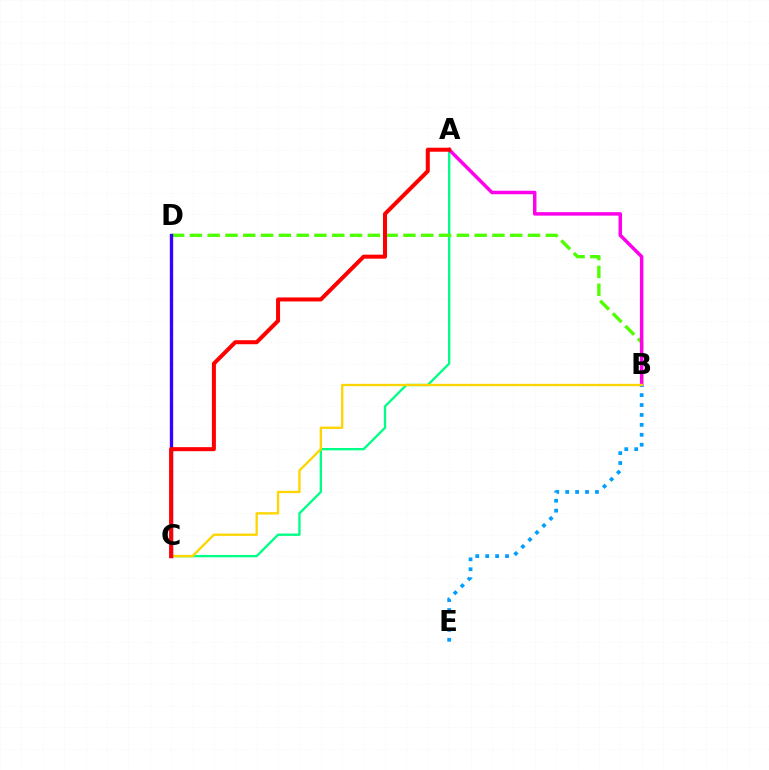{('A', 'C'): [{'color': '#00ff86', 'line_style': 'solid', 'thickness': 1.69}, {'color': '#ff0000', 'line_style': 'solid', 'thickness': 2.89}], ('B', 'D'): [{'color': '#4fff00', 'line_style': 'dashed', 'thickness': 2.42}], ('A', 'B'): [{'color': '#ff00ed', 'line_style': 'solid', 'thickness': 2.51}], ('B', 'E'): [{'color': '#009eff', 'line_style': 'dotted', 'thickness': 2.7}], ('B', 'C'): [{'color': '#ffd500', 'line_style': 'solid', 'thickness': 1.67}], ('C', 'D'): [{'color': '#3700ff', 'line_style': 'solid', 'thickness': 2.41}]}